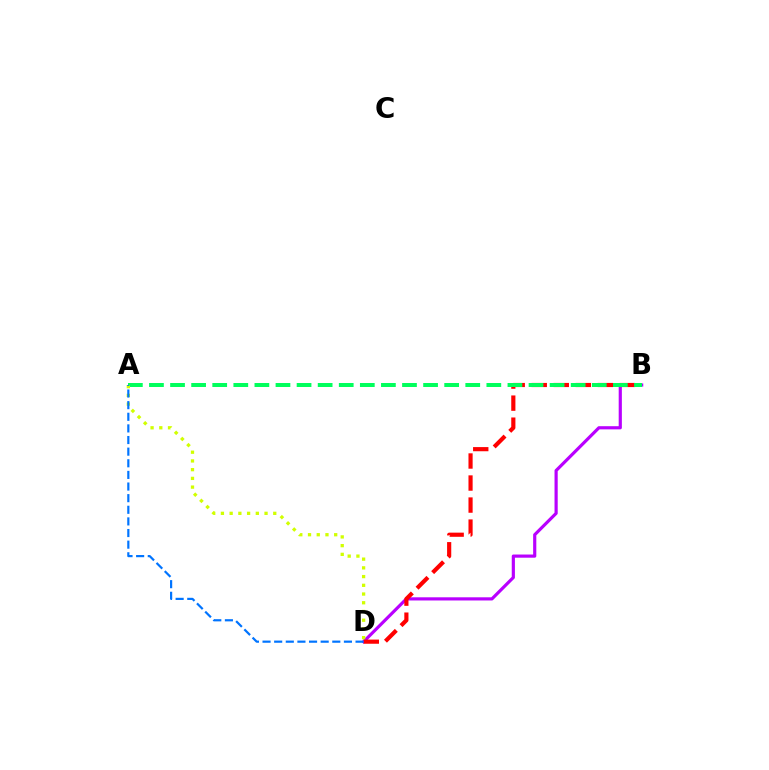{('B', 'D'): [{'color': '#b900ff', 'line_style': 'solid', 'thickness': 2.28}, {'color': '#ff0000', 'line_style': 'dashed', 'thickness': 2.99}], ('A', 'B'): [{'color': '#00ff5c', 'line_style': 'dashed', 'thickness': 2.86}], ('A', 'D'): [{'color': '#d1ff00', 'line_style': 'dotted', 'thickness': 2.37}, {'color': '#0074ff', 'line_style': 'dashed', 'thickness': 1.58}]}